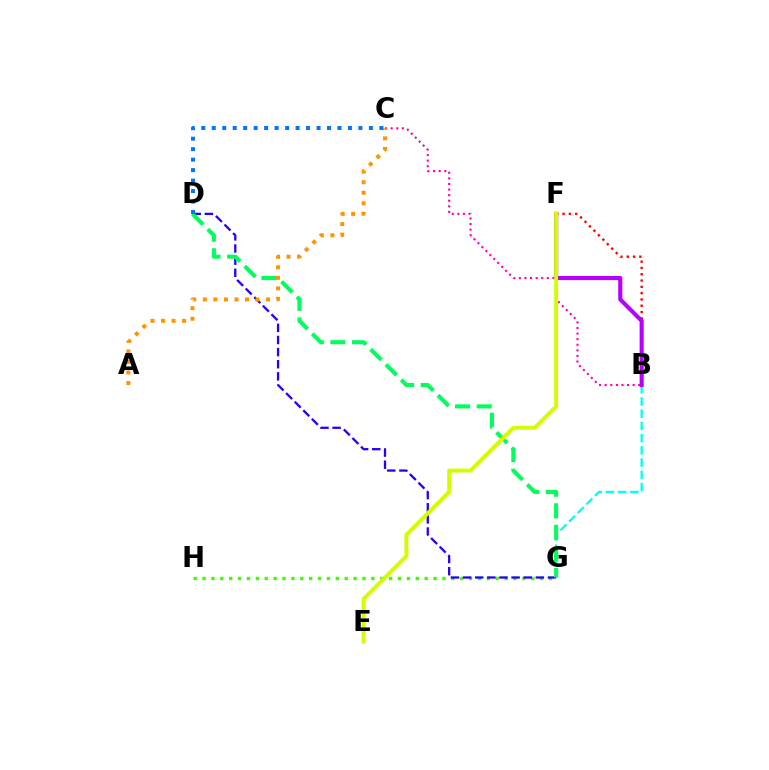{('B', 'C'): [{'color': '#ff00ac', 'line_style': 'dotted', 'thickness': 1.52}], ('B', 'F'): [{'color': '#ff0000', 'line_style': 'dotted', 'thickness': 1.71}, {'color': '#b900ff', 'line_style': 'solid', 'thickness': 2.96}], ('G', 'H'): [{'color': '#3dff00', 'line_style': 'dotted', 'thickness': 2.41}], ('B', 'G'): [{'color': '#00fff6', 'line_style': 'dashed', 'thickness': 1.66}], ('D', 'G'): [{'color': '#2500ff', 'line_style': 'dashed', 'thickness': 1.65}, {'color': '#00ff5c', 'line_style': 'dashed', 'thickness': 2.94}], ('A', 'C'): [{'color': '#ff9400', 'line_style': 'dotted', 'thickness': 2.86}], ('C', 'D'): [{'color': '#0074ff', 'line_style': 'dotted', 'thickness': 2.85}], ('E', 'F'): [{'color': '#d1ff00', 'line_style': 'solid', 'thickness': 2.81}]}